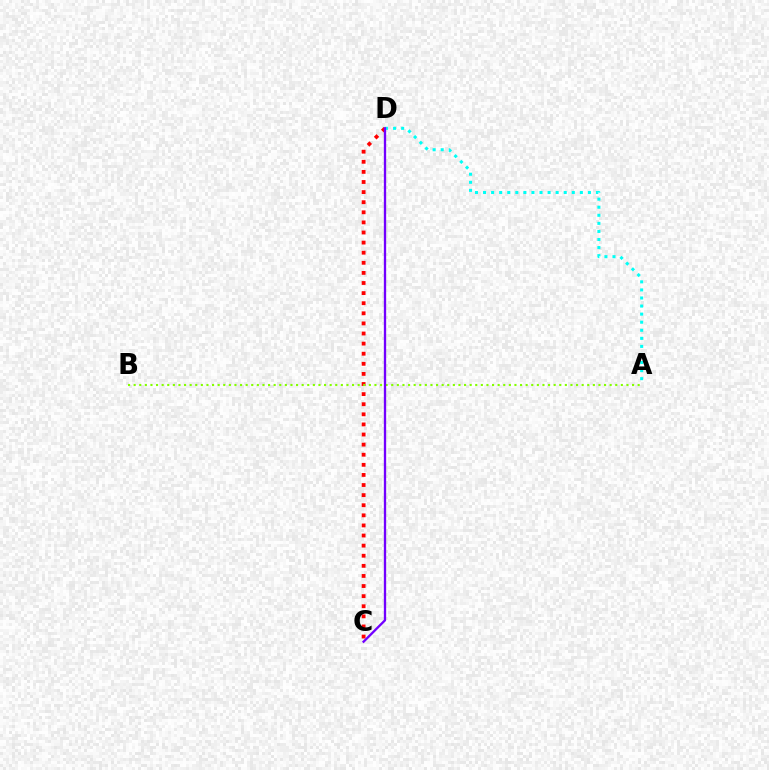{('C', 'D'): [{'color': '#ff0000', 'line_style': 'dotted', 'thickness': 2.74}, {'color': '#7200ff', 'line_style': 'solid', 'thickness': 1.67}], ('A', 'B'): [{'color': '#84ff00', 'line_style': 'dotted', 'thickness': 1.52}], ('A', 'D'): [{'color': '#00fff6', 'line_style': 'dotted', 'thickness': 2.19}]}